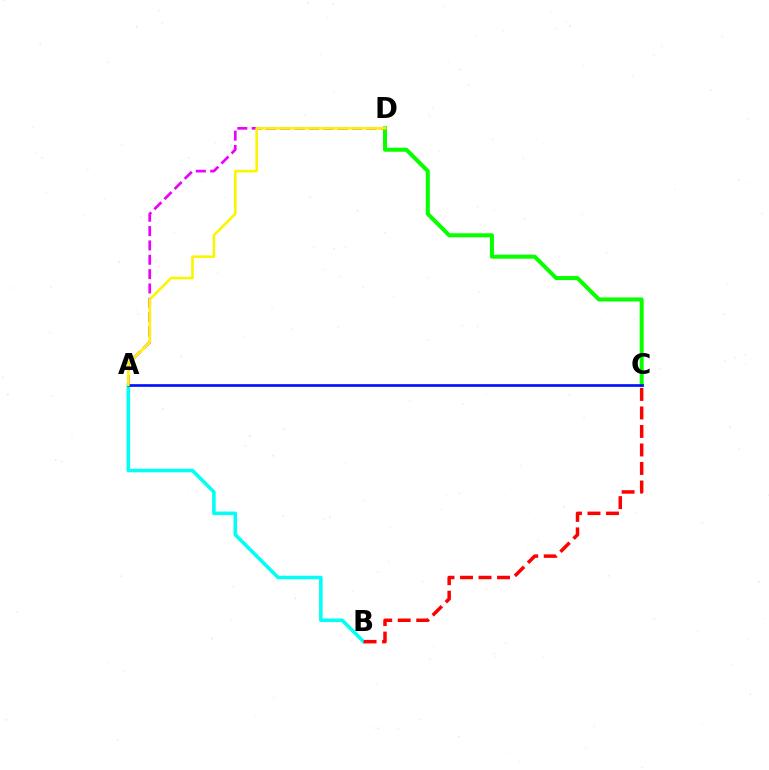{('C', 'D'): [{'color': '#08ff00', 'line_style': 'solid', 'thickness': 2.9}], ('A', 'B'): [{'color': '#00fff6', 'line_style': 'solid', 'thickness': 2.56}], ('A', 'D'): [{'color': '#ee00ff', 'line_style': 'dashed', 'thickness': 1.95}, {'color': '#fcf500', 'line_style': 'solid', 'thickness': 1.88}], ('A', 'C'): [{'color': '#0010ff', 'line_style': 'solid', 'thickness': 1.92}], ('B', 'C'): [{'color': '#ff0000', 'line_style': 'dashed', 'thickness': 2.51}]}